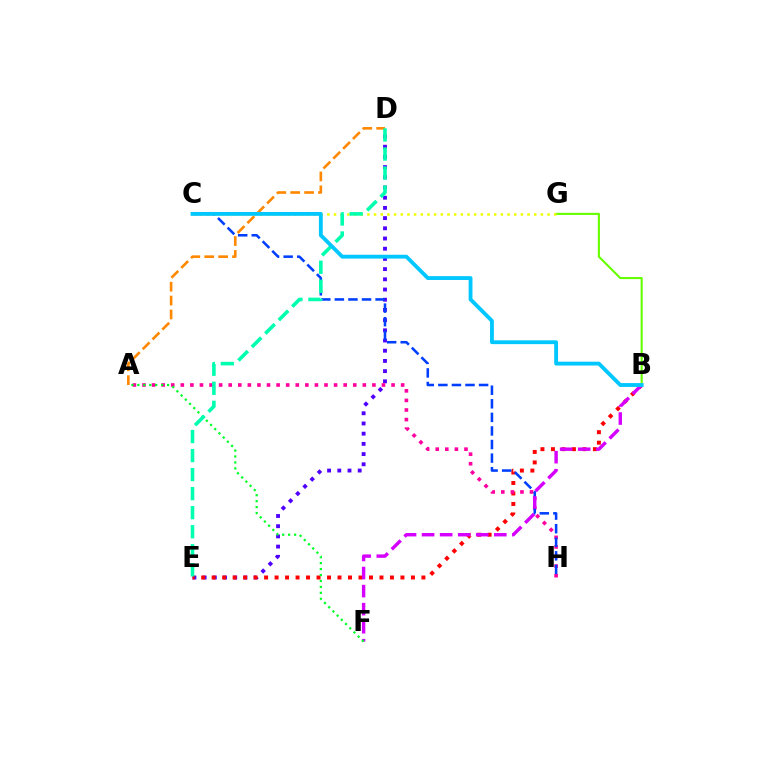{('D', 'E'): [{'color': '#4f00ff', 'line_style': 'dotted', 'thickness': 2.77}, {'color': '#00ffaf', 'line_style': 'dashed', 'thickness': 2.59}], ('B', 'E'): [{'color': '#ff0000', 'line_style': 'dotted', 'thickness': 2.85}], ('B', 'G'): [{'color': '#66ff00', 'line_style': 'solid', 'thickness': 1.52}], ('A', 'H'): [{'color': '#ff00a0', 'line_style': 'dotted', 'thickness': 2.6}], ('C', 'G'): [{'color': '#eeff00', 'line_style': 'dotted', 'thickness': 1.81}], ('C', 'H'): [{'color': '#003fff', 'line_style': 'dashed', 'thickness': 1.84}], ('A', 'D'): [{'color': '#ff8800', 'line_style': 'dashed', 'thickness': 1.89}], ('B', 'F'): [{'color': '#d600ff', 'line_style': 'dashed', 'thickness': 2.45}], ('A', 'F'): [{'color': '#00ff27', 'line_style': 'dotted', 'thickness': 1.62}], ('B', 'C'): [{'color': '#00c7ff', 'line_style': 'solid', 'thickness': 2.76}]}